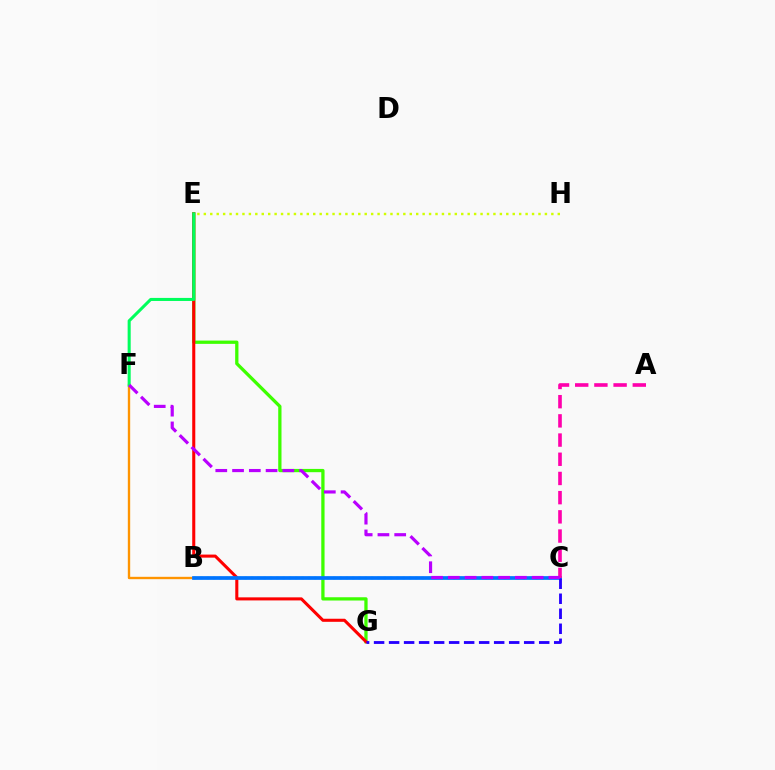{('E', 'G'): [{'color': '#3dff00', 'line_style': 'solid', 'thickness': 2.36}, {'color': '#ff0000', 'line_style': 'solid', 'thickness': 2.21}], ('B', 'F'): [{'color': '#ff9400', 'line_style': 'solid', 'thickness': 1.71}], ('E', 'F'): [{'color': '#00ff5c', 'line_style': 'solid', 'thickness': 2.2}], ('B', 'C'): [{'color': '#00fff6', 'line_style': 'dotted', 'thickness': 1.72}, {'color': '#0074ff', 'line_style': 'solid', 'thickness': 2.67}], ('C', 'G'): [{'color': '#2500ff', 'line_style': 'dashed', 'thickness': 2.04}], ('A', 'C'): [{'color': '#ff00ac', 'line_style': 'dashed', 'thickness': 2.61}], ('E', 'H'): [{'color': '#d1ff00', 'line_style': 'dotted', 'thickness': 1.75}], ('C', 'F'): [{'color': '#b900ff', 'line_style': 'dashed', 'thickness': 2.28}]}